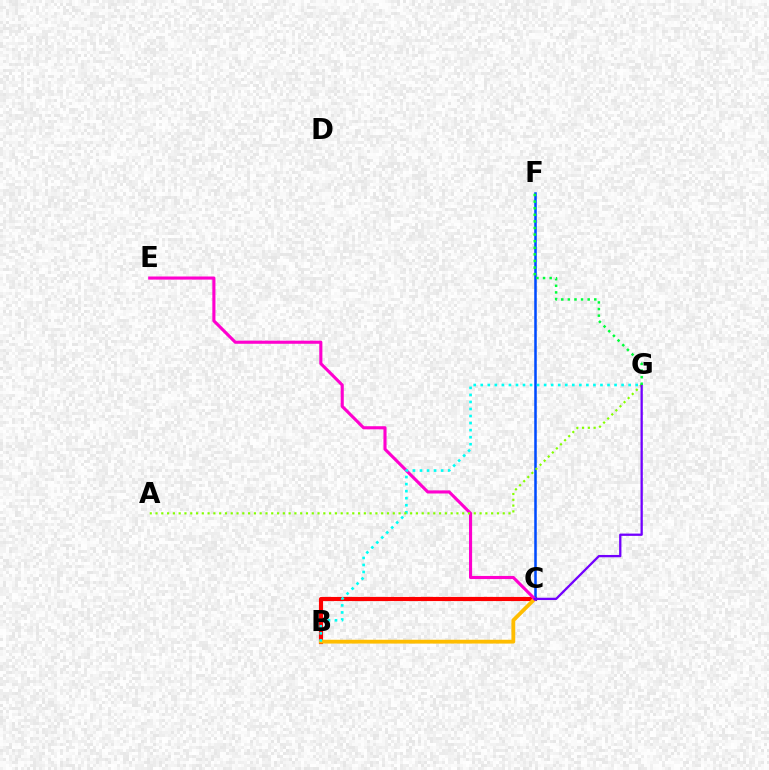{('B', 'C'): [{'color': '#ff0000', 'line_style': 'solid', 'thickness': 2.98}, {'color': '#ffbd00', 'line_style': 'solid', 'thickness': 2.75}], ('C', 'F'): [{'color': '#004bff', 'line_style': 'solid', 'thickness': 1.83}], ('C', 'E'): [{'color': '#ff00cf', 'line_style': 'solid', 'thickness': 2.24}], ('B', 'G'): [{'color': '#00fff6', 'line_style': 'dotted', 'thickness': 1.91}], ('A', 'G'): [{'color': '#84ff00', 'line_style': 'dotted', 'thickness': 1.57}], ('C', 'G'): [{'color': '#7200ff', 'line_style': 'solid', 'thickness': 1.65}], ('F', 'G'): [{'color': '#00ff39', 'line_style': 'dotted', 'thickness': 1.79}]}